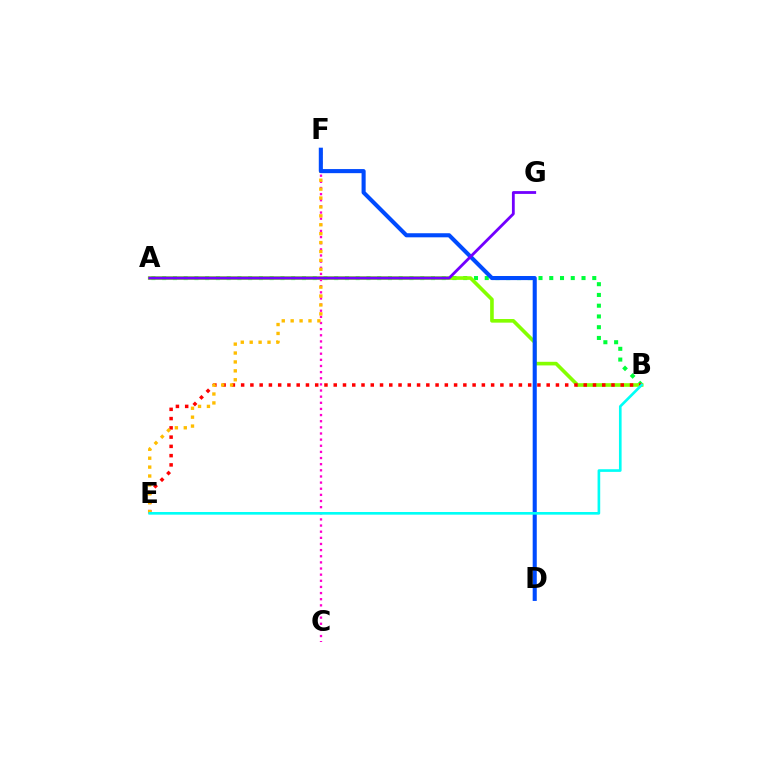{('A', 'B'): [{'color': '#00ff39', 'line_style': 'dotted', 'thickness': 2.92}, {'color': '#84ff00', 'line_style': 'solid', 'thickness': 2.61}], ('C', 'F'): [{'color': '#ff00cf', 'line_style': 'dotted', 'thickness': 1.67}], ('B', 'E'): [{'color': '#ff0000', 'line_style': 'dotted', 'thickness': 2.52}, {'color': '#00fff6', 'line_style': 'solid', 'thickness': 1.91}], ('E', 'F'): [{'color': '#ffbd00', 'line_style': 'dotted', 'thickness': 2.42}], ('D', 'F'): [{'color': '#004bff', 'line_style': 'solid', 'thickness': 2.94}], ('A', 'G'): [{'color': '#7200ff', 'line_style': 'solid', 'thickness': 2.02}]}